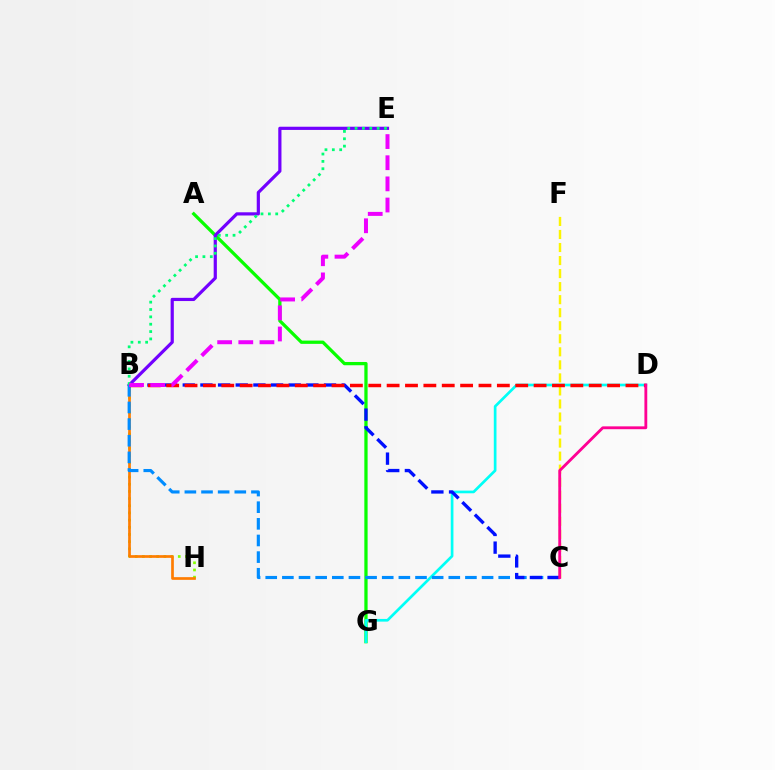{('A', 'G'): [{'color': '#08ff00', 'line_style': 'solid', 'thickness': 2.35}], ('D', 'G'): [{'color': '#00fff6', 'line_style': 'solid', 'thickness': 1.94}], ('B', 'H'): [{'color': '#84ff00', 'line_style': 'dotted', 'thickness': 1.95}, {'color': '#ff7c00', 'line_style': 'solid', 'thickness': 1.94}], ('C', 'F'): [{'color': '#fcf500', 'line_style': 'dashed', 'thickness': 1.77}], ('B', 'E'): [{'color': '#7200ff', 'line_style': 'solid', 'thickness': 2.3}, {'color': '#00ff74', 'line_style': 'dotted', 'thickness': 2.0}, {'color': '#ee00ff', 'line_style': 'dashed', 'thickness': 2.87}], ('B', 'C'): [{'color': '#008cff', 'line_style': 'dashed', 'thickness': 2.26}, {'color': '#0010ff', 'line_style': 'dashed', 'thickness': 2.4}], ('B', 'D'): [{'color': '#ff0000', 'line_style': 'dashed', 'thickness': 2.5}], ('C', 'D'): [{'color': '#ff0094', 'line_style': 'solid', 'thickness': 2.04}]}